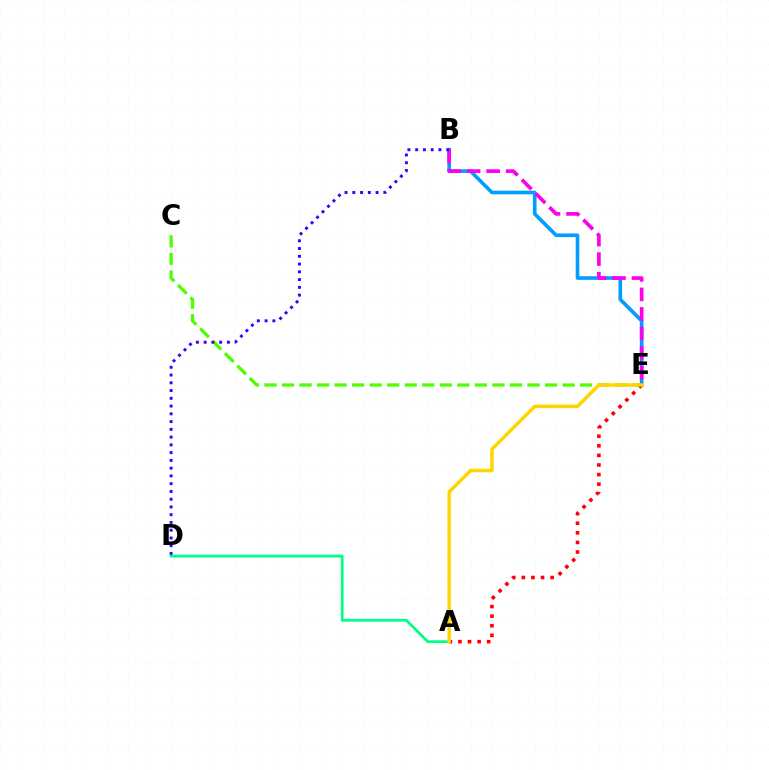{('C', 'E'): [{'color': '#4fff00', 'line_style': 'dashed', 'thickness': 2.38}], ('B', 'E'): [{'color': '#009eff', 'line_style': 'solid', 'thickness': 2.61}, {'color': '#ff00ed', 'line_style': 'dashed', 'thickness': 2.65}], ('A', 'E'): [{'color': '#ff0000', 'line_style': 'dotted', 'thickness': 2.61}, {'color': '#ffd500', 'line_style': 'solid', 'thickness': 2.49}], ('B', 'D'): [{'color': '#3700ff', 'line_style': 'dotted', 'thickness': 2.11}], ('A', 'D'): [{'color': '#00ff86', 'line_style': 'solid', 'thickness': 1.97}]}